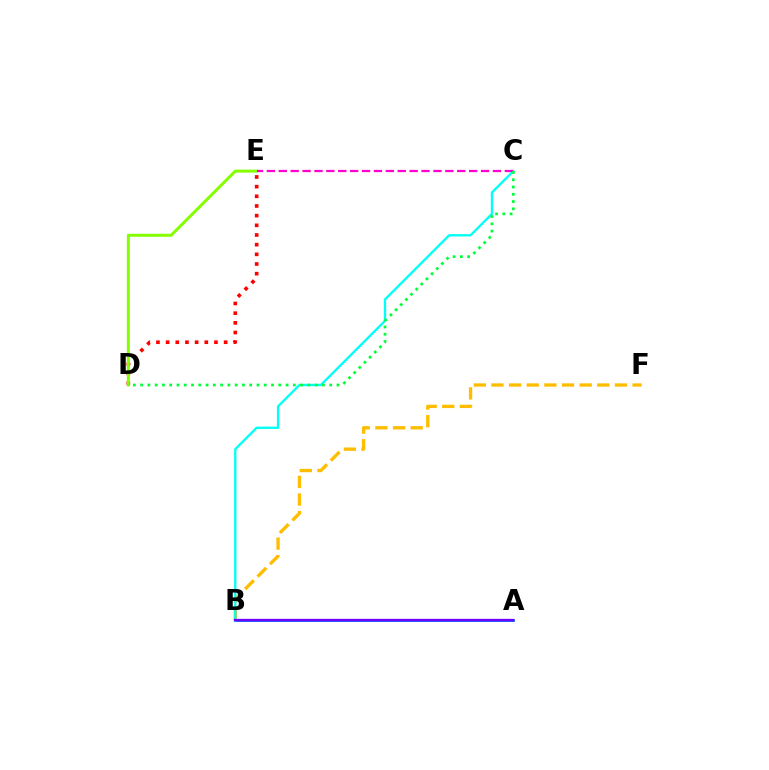{('B', 'F'): [{'color': '#ffbd00', 'line_style': 'dashed', 'thickness': 2.4}], ('A', 'B'): [{'color': '#004bff', 'line_style': 'solid', 'thickness': 1.98}, {'color': '#7200ff', 'line_style': 'solid', 'thickness': 1.66}], ('D', 'E'): [{'color': '#ff0000', 'line_style': 'dotted', 'thickness': 2.63}, {'color': '#84ff00', 'line_style': 'solid', 'thickness': 2.14}], ('B', 'C'): [{'color': '#00fff6', 'line_style': 'solid', 'thickness': 1.67}], ('C', 'E'): [{'color': '#ff00cf', 'line_style': 'dashed', 'thickness': 1.62}], ('C', 'D'): [{'color': '#00ff39', 'line_style': 'dotted', 'thickness': 1.98}]}